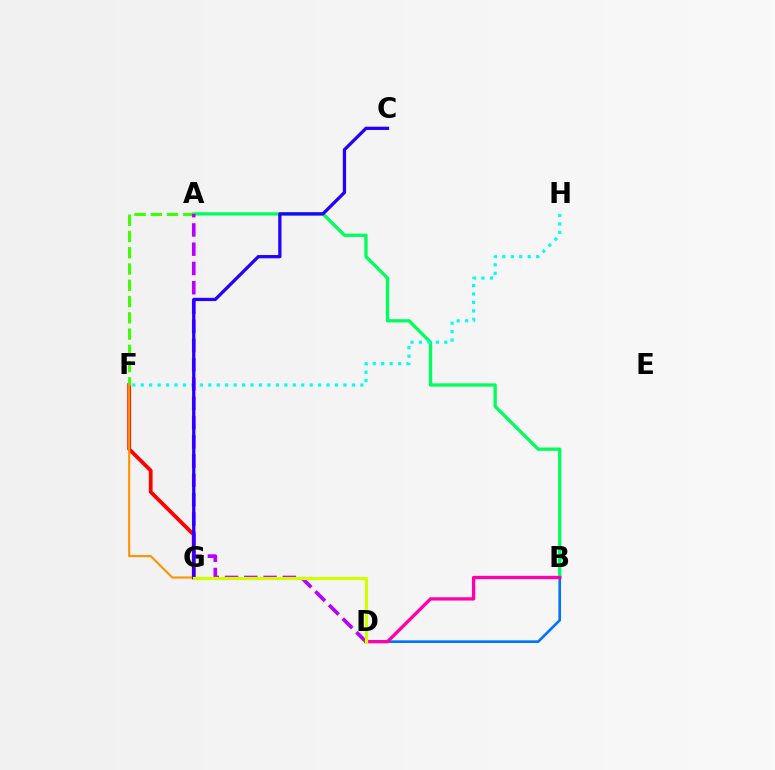{('F', 'G'): [{'color': '#ff0000', 'line_style': 'solid', 'thickness': 2.71}, {'color': '#ff9400', 'line_style': 'solid', 'thickness': 1.54}], ('A', 'B'): [{'color': '#00ff5c', 'line_style': 'solid', 'thickness': 2.37}], ('A', 'F'): [{'color': '#3dff00', 'line_style': 'dashed', 'thickness': 2.21}], ('F', 'H'): [{'color': '#00fff6', 'line_style': 'dotted', 'thickness': 2.3}], ('A', 'D'): [{'color': '#b900ff', 'line_style': 'dashed', 'thickness': 2.62}], ('B', 'D'): [{'color': '#0074ff', 'line_style': 'solid', 'thickness': 1.91}, {'color': '#ff00ac', 'line_style': 'solid', 'thickness': 2.39}], ('C', 'G'): [{'color': '#2500ff', 'line_style': 'solid', 'thickness': 2.35}], ('D', 'G'): [{'color': '#d1ff00', 'line_style': 'solid', 'thickness': 2.31}]}